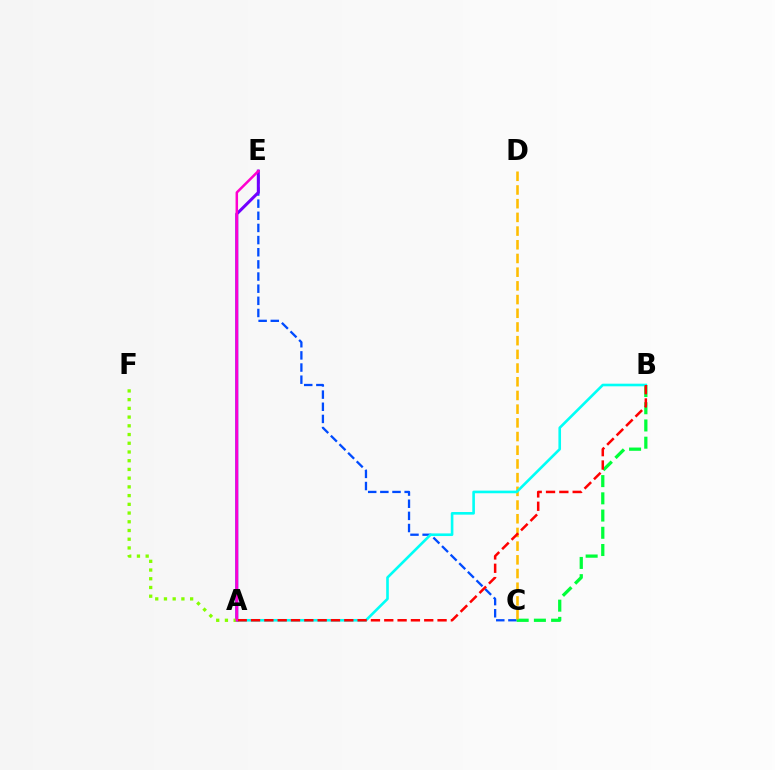{('C', 'E'): [{'color': '#004bff', 'line_style': 'dashed', 'thickness': 1.65}], ('B', 'C'): [{'color': '#00ff39', 'line_style': 'dashed', 'thickness': 2.34}], ('C', 'D'): [{'color': '#ffbd00', 'line_style': 'dashed', 'thickness': 1.86}], ('A', 'E'): [{'color': '#7200ff', 'line_style': 'solid', 'thickness': 2.18}, {'color': '#ff00cf', 'line_style': 'solid', 'thickness': 1.81}], ('A', 'B'): [{'color': '#00fff6', 'line_style': 'solid', 'thickness': 1.89}, {'color': '#ff0000', 'line_style': 'dashed', 'thickness': 1.81}], ('A', 'F'): [{'color': '#84ff00', 'line_style': 'dotted', 'thickness': 2.37}]}